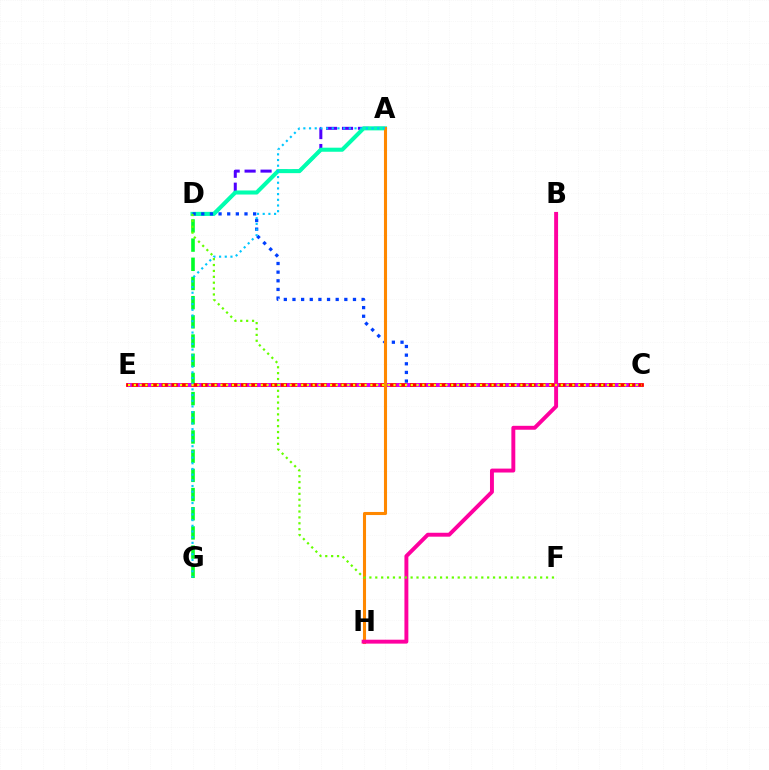{('D', 'G'): [{'color': '#00ff27', 'line_style': 'dashed', 'thickness': 2.61}], ('A', 'D'): [{'color': '#4f00ff', 'line_style': 'dashed', 'thickness': 2.17}, {'color': '#00ffaf', 'line_style': 'solid', 'thickness': 2.92}], ('C', 'D'): [{'color': '#003fff', 'line_style': 'dotted', 'thickness': 2.35}], ('C', 'E'): [{'color': '#ff0000', 'line_style': 'solid', 'thickness': 2.72}, {'color': '#d600ff', 'line_style': 'dotted', 'thickness': 2.7}, {'color': '#eeff00', 'line_style': 'dotted', 'thickness': 1.57}], ('A', 'H'): [{'color': '#ff8800', 'line_style': 'solid', 'thickness': 2.21}], ('B', 'H'): [{'color': '#ff00a0', 'line_style': 'solid', 'thickness': 2.82}], ('D', 'F'): [{'color': '#66ff00', 'line_style': 'dotted', 'thickness': 1.6}], ('A', 'G'): [{'color': '#00c7ff', 'line_style': 'dotted', 'thickness': 1.54}]}